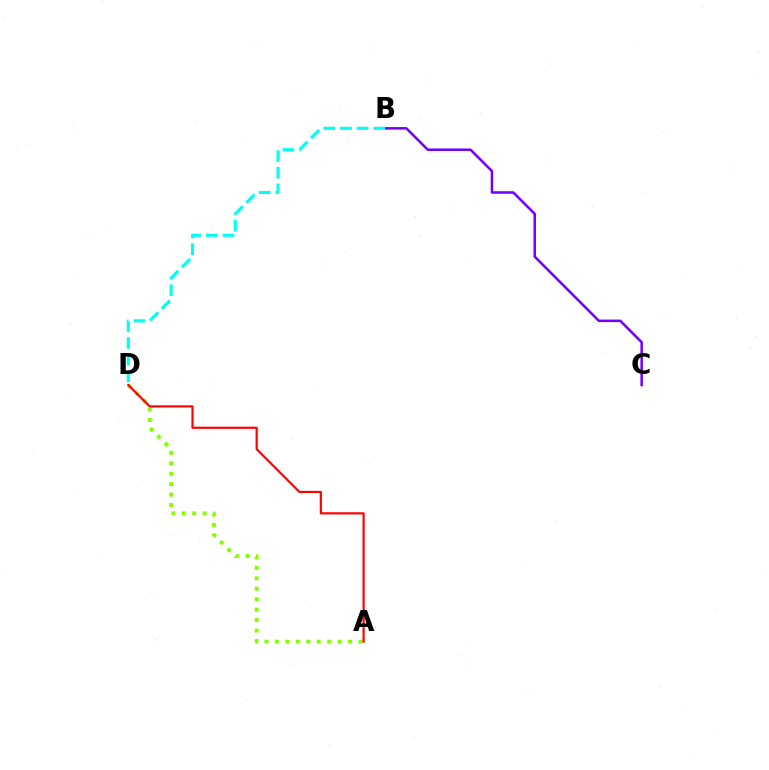{('B', 'C'): [{'color': '#7200ff', 'line_style': 'solid', 'thickness': 1.81}], ('A', 'D'): [{'color': '#84ff00', 'line_style': 'dotted', 'thickness': 2.84}, {'color': '#ff0000', 'line_style': 'solid', 'thickness': 1.56}], ('B', 'D'): [{'color': '#00fff6', 'line_style': 'dashed', 'thickness': 2.26}]}